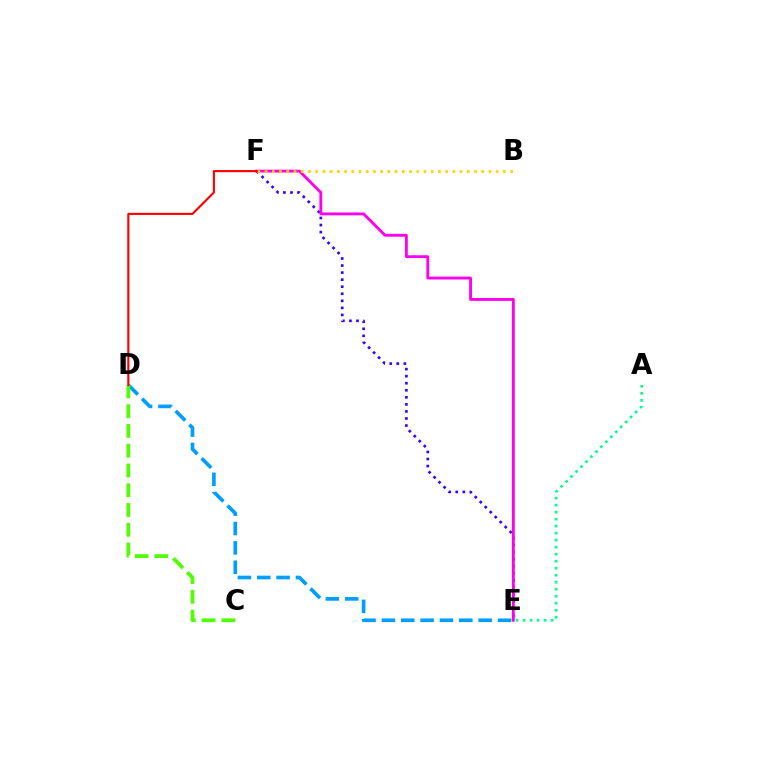{('D', 'E'): [{'color': '#009eff', 'line_style': 'dashed', 'thickness': 2.63}], ('E', 'F'): [{'color': '#3700ff', 'line_style': 'dotted', 'thickness': 1.92}, {'color': '#ff00ed', 'line_style': 'solid', 'thickness': 2.06}], ('B', 'F'): [{'color': '#ffd500', 'line_style': 'dotted', 'thickness': 1.96}], ('C', 'D'): [{'color': '#4fff00', 'line_style': 'dashed', 'thickness': 2.69}], ('A', 'E'): [{'color': '#00ff86', 'line_style': 'dotted', 'thickness': 1.9}], ('D', 'F'): [{'color': '#ff0000', 'line_style': 'solid', 'thickness': 1.54}]}